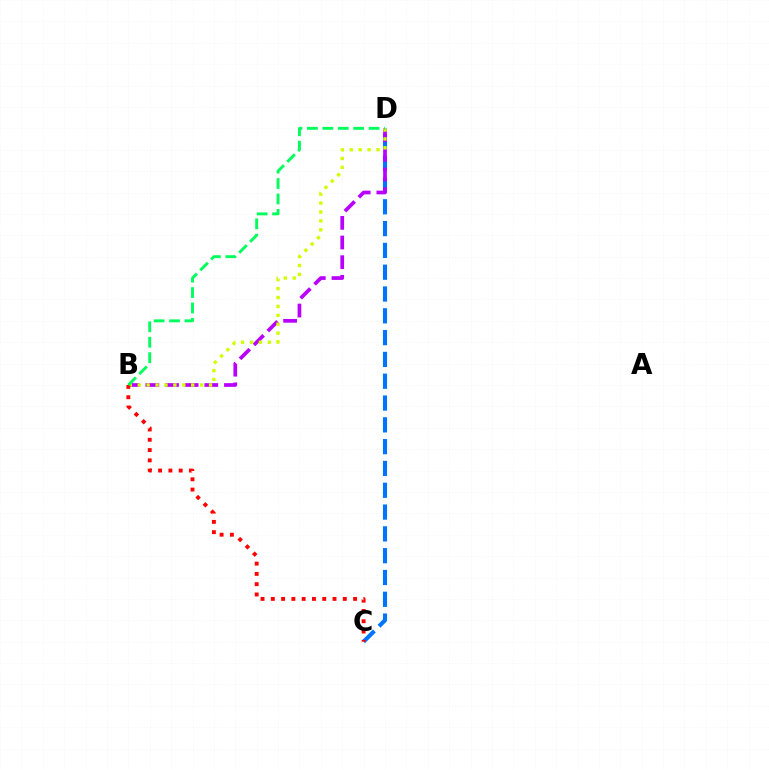{('C', 'D'): [{'color': '#0074ff', 'line_style': 'dashed', 'thickness': 2.96}], ('B', 'D'): [{'color': '#b900ff', 'line_style': 'dashed', 'thickness': 2.67}, {'color': '#d1ff00', 'line_style': 'dotted', 'thickness': 2.42}, {'color': '#00ff5c', 'line_style': 'dashed', 'thickness': 2.09}], ('B', 'C'): [{'color': '#ff0000', 'line_style': 'dotted', 'thickness': 2.79}]}